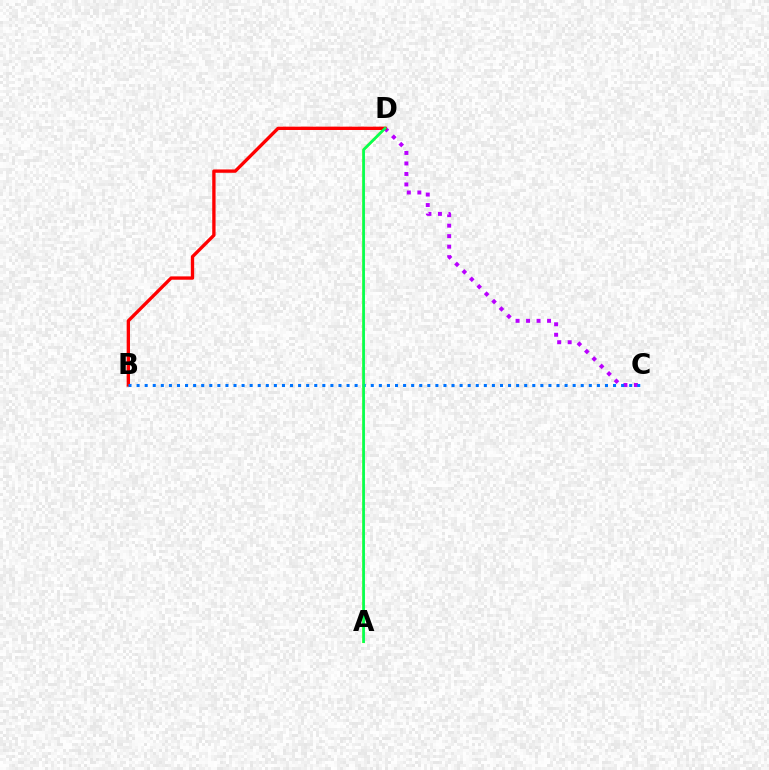{('A', 'D'): [{'color': '#d1ff00', 'line_style': 'solid', 'thickness': 2.04}, {'color': '#00ff5c', 'line_style': 'solid', 'thickness': 1.86}], ('C', 'D'): [{'color': '#b900ff', 'line_style': 'dotted', 'thickness': 2.85}], ('B', 'D'): [{'color': '#ff0000', 'line_style': 'solid', 'thickness': 2.4}], ('B', 'C'): [{'color': '#0074ff', 'line_style': 'dotted', 'thickness': 2.19}]}